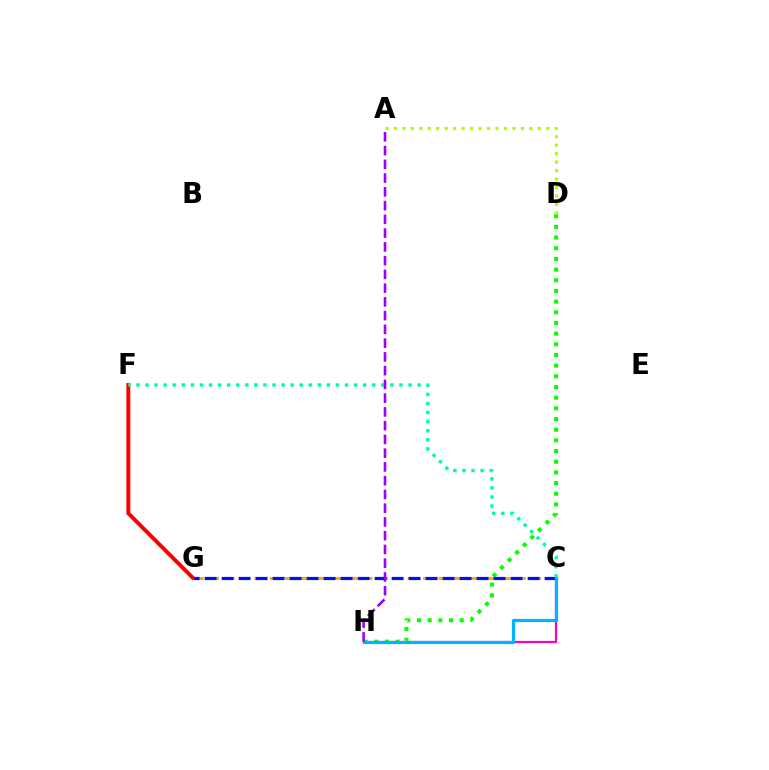{('C', 'G'): [{'color': '#ffa500', 'line_style': 'dashed', 'thickness': 2.08}, {'color': '#0010ff', 'line_style': 'dashed', 'thickness': 2.31}], ('C', 'H'): [{'color': '#ff00bd', 'line_style': 'solid', 'thickness': 1.59}, {'color': '#00b5ff', 'line_style': 'solid', 'thickness': 2.3}], ('D', 'H'): [{'color': '#08ff00', 'line_style': 'dotted', 'thickness': 2.9}], ('F', 'G'): [{'color': '#ff0000', 'line_style': 'solid', 'thickness': 2.83}], ('C', 'F'): [{'color': '#00ff9d', 'line_style': 'dotted', 'thickness': 2.46}], ('A', 'H'): [{'color': '#9b00ff', 'line_style': 'dashed', 'thickness': 1.87}], ('A', 'D'): [{'color': '#b3ff00', 'line_style': 'dotted', 'thickness': 2.3}]}